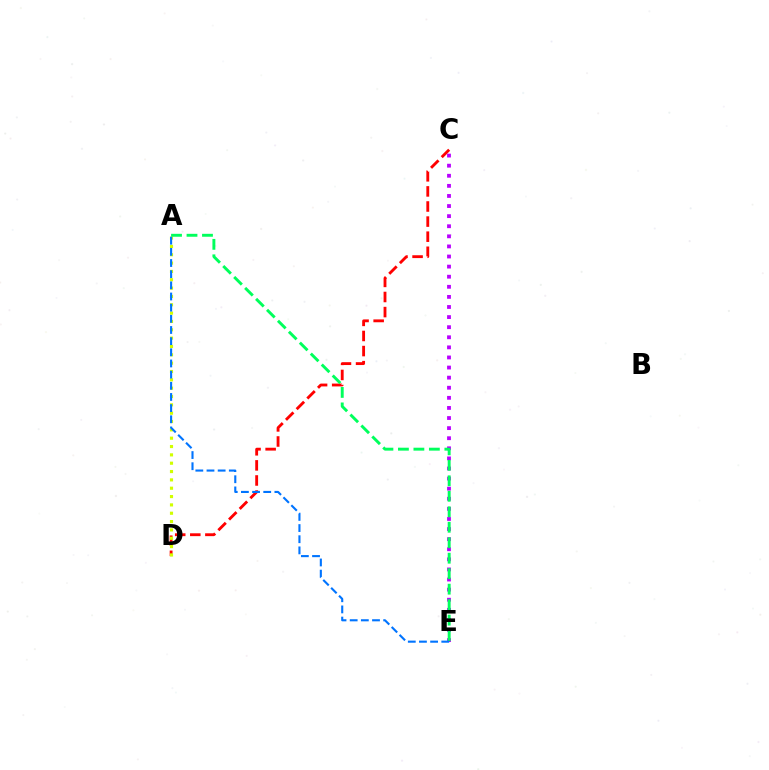{('C', 'D'): [{'color': '#ff0000', 'line_style': 'dashed', 'thickness': 2.05}], ('C', 'E'): [{'color': '#b900ff', 'line_style': 'dotted', 'thickness': 2.74}], ('A', 'D'): [{'color': '#d1ff00', 'line_style': 'dotted', 'thickness': 2.27}], ('A', 'E'): [{'color': '#00ff5c', 'line_style': 'dashed', 'thickness': 2.1}, {'color': '#0074ff', 'line_style': 'dashed', 'thickness': 1.52}]}